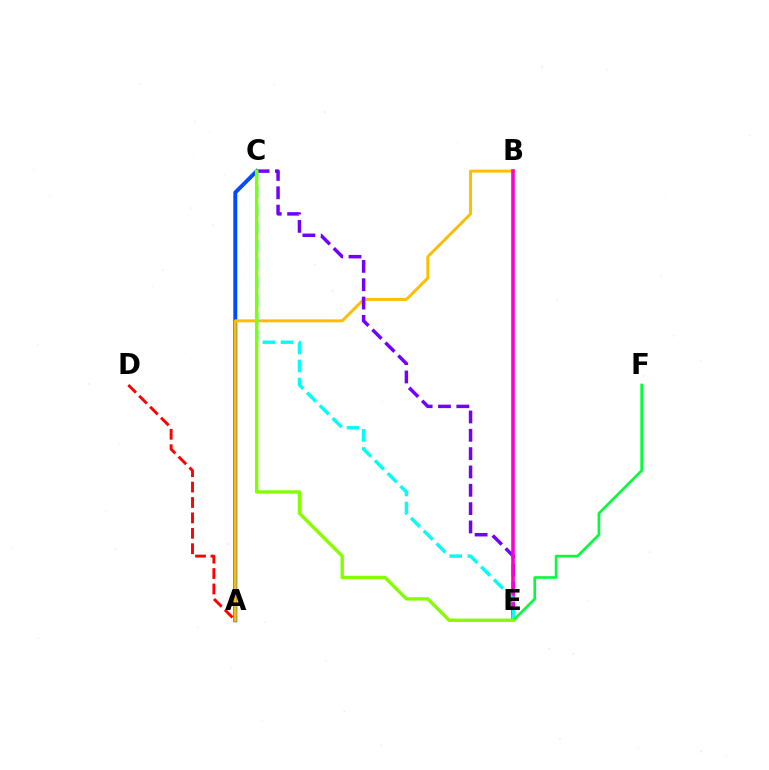{('A', 'C'): [{'color': '#004bff', 'line_style': 'solid', 'thickness': 2.83}], ('A', 'D'): [{'color': '#ff0000', 'line_style': 'dashed', 'thickness': 2.09}], ('A', 'B'): [{'color': '#ffbd00', 'line_style': 'solid', 'thickness': 2.11}], ('C', 'E'): [{'color': '#7200ff', 'line_style': 'dashed', 'thickness': 2.49}, {'color': '#00fff6', 'line_style': 'dashed', 'thickness': 2.46}, {'color': '#84ff00', 'line_style': 'solid', 'thickness': 2.43}], ('B', 'E'): [{'color': '#ff00cf', 'line_style': 'solid', 'thickness': 2.59}], ('E', 'F'): [{'color': '#00ff39', 'line_style': 'solid', 'thickness': 1.9}]}